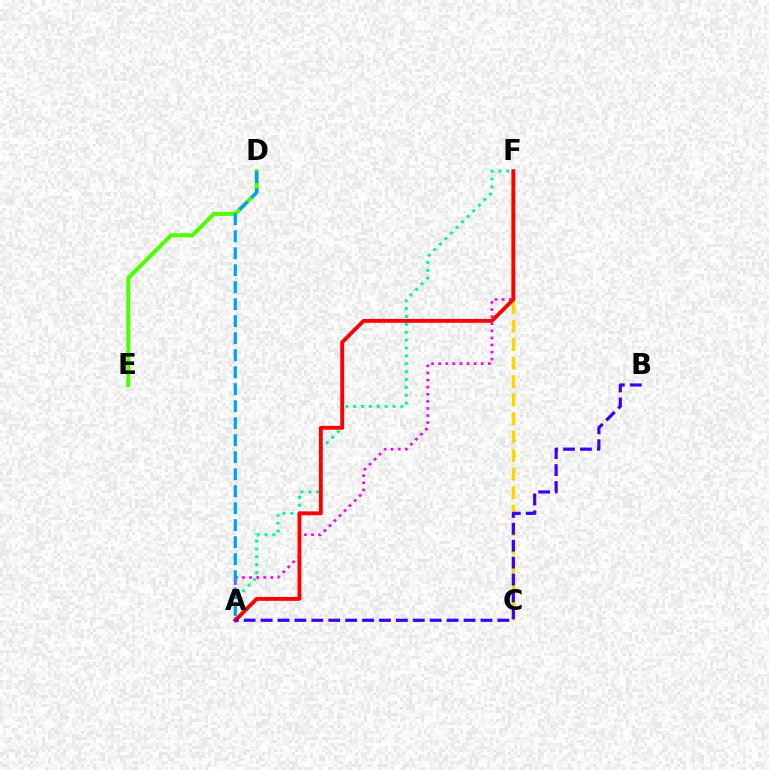{('A', 'F'): [{'color': '#00ff86', 'line_style': 'dotted', 'thickness': 2.14}, {'color': '#ff00ed', 'line_style': 'dotted', 'thickness': 1.93}, {'color': '#ff0000', 'line_style': 'solid', 'thickness': 2.78}], ('D', 'E'): [{'color': '#4fff00', 'line_style': 'solid', 'thickness': 2.93}], ('C', 'F'): [{'color': '#ffd500', 'line_style': 'dashed', 'thickness': 2.51}], ('A', 'D'): [{'color': '#009eff', 'line_style': 'dashed', 'thickness': 2.31}], ('A', 'B'): [{'color': '#3700ff', 'line_style': 'dashed', 'thickness': 2.3}]}